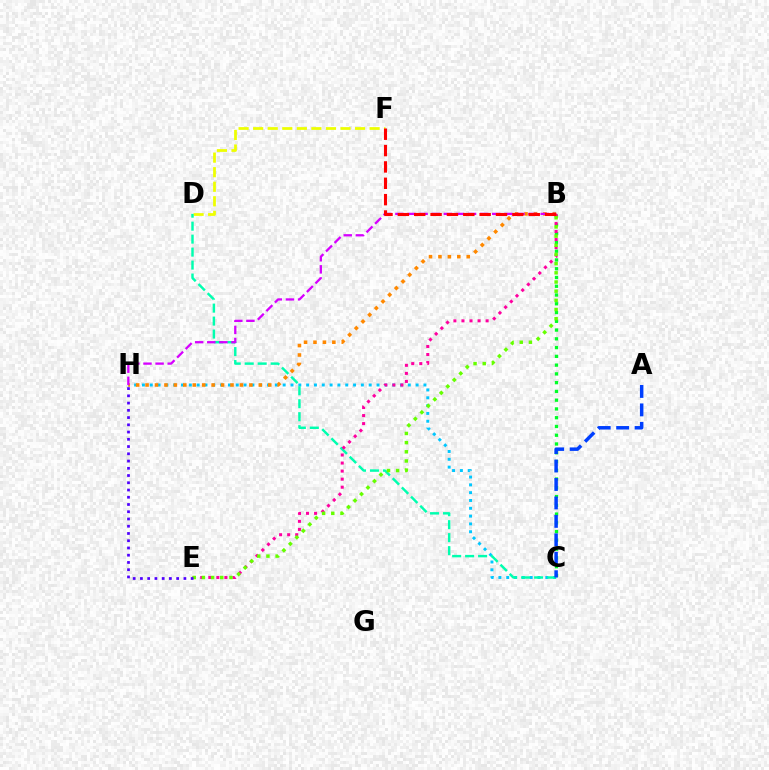{('D', 'F'): [{'color': '#eeff00', 'line_style': 'dashed', 'thickness': 1.98}], ('C', 'H'): [{'color': '#00c7ff', 'line_style': 'dotted', 'thickness': 2.12}], ('B', 'C'): [{'color': '#00ff27', 'line_style': 'dotted', 'thickness': 2.38}], ('C', 'D'): [{'color': '#00ffaf', 'line_style': 'dashed', 'thickness': 1.76}], ('B', 'H'): [{'color': '#ff8800', 'line_style': 'dotted', 'thickness': 2.56}, {'color': '#d600ff', 'line_style': 'dashed', 'thickness': 1.64}], ('B', 'E'): [{'color': '#ff00a0', 'line_style': 'dotted', 'thickness': 2.19}, {'color': '#66ff00', 'line_style': 'dotted', 'thickness': 2.49}], ('A', 'C'): [{'color': '#003fff', 'line_style': 'dashed', 'thickness': 2.51}], ('E', 'H'): [{'color': '#4f00ff', 'line_style': 'dotted', 'thickness': 1.97}], ('B', 'F'): [{'color': '#ff0000', 'line_style': 'dashed', 'thickness': 2.22}]}